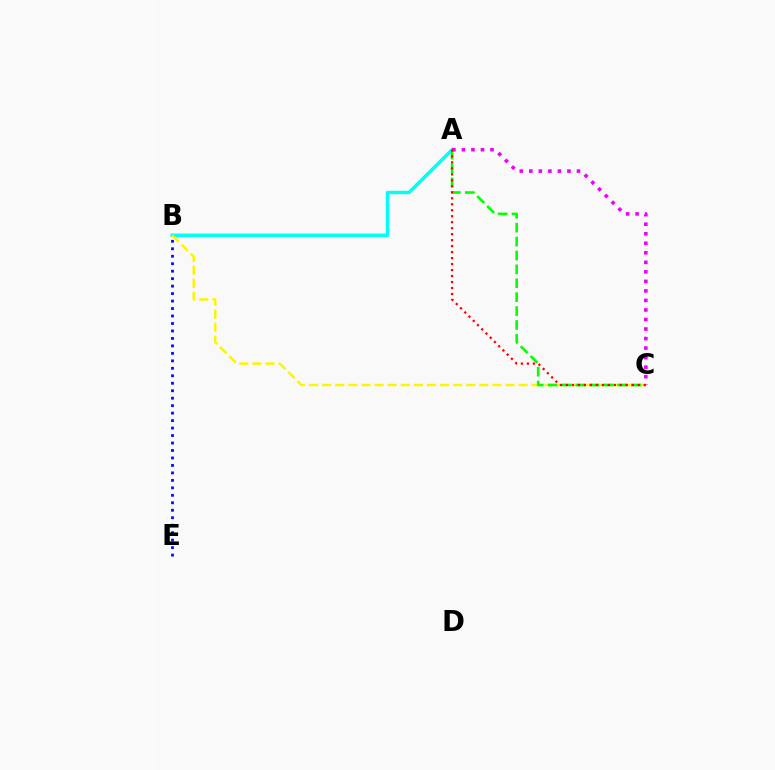{('A', 'B'): [{'color': '#00fff6', 'line_style': 'solid', 'thickness': 2.48}], ('B', 'C'): [{'color': '#fcf500', 'line_style': 'dashed', 'thickness': 1.78}], ('A', 'C'): [{'color': '#08ff00', 'line_style': 'dashed', 'thickness': 1.89}, {'color': '#ee00ff', 'line_style': 'dotted', 'thickness': 2.59}, {'color': '#ff0000', 'line_style': 'dotted', 'thickness': 1.63}], ('B', 'E'): [{'color': '#0010ff', 'line_style': 'dotted', 'thickness': 2.03}]}